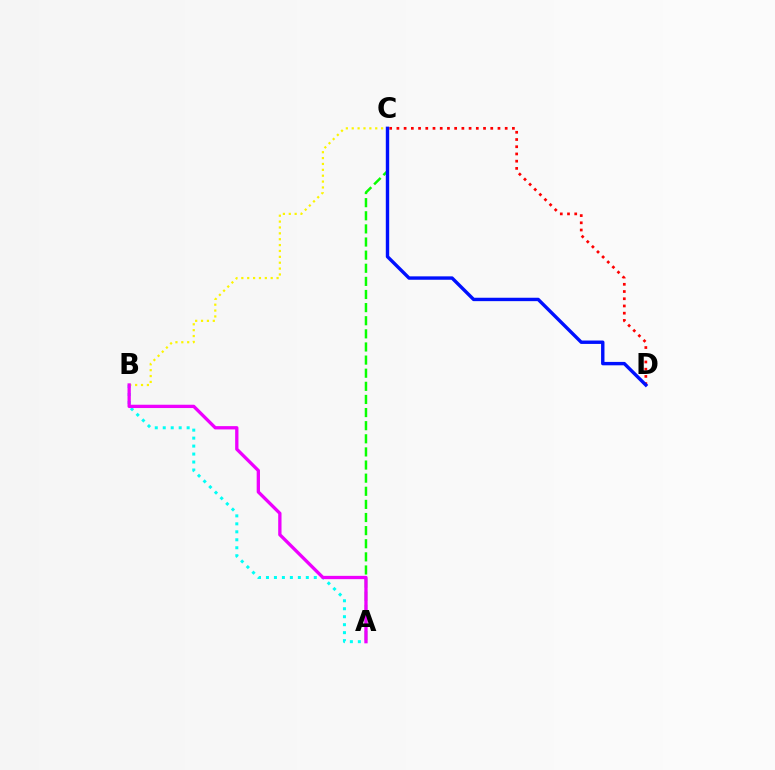{('B', 'C'): [{'color': '#fcf500', 'line_style': 'dotted', 'thickness': 1.6}], ('C', 'D'): [{'color': '#ff0000', 'line_style': 'dotted', 'thickness': 1.96}, {'color': '#0010ff', 'line_style': 'solid', 'thickness': 2.45}], ('A', 'C'): [{'color': '#08ff00', 'line_style': 'dashed', 'thickness': 1.78}], ('A', 'B'): [{'color': '#00fff6', 'line_style': 'dotted', 'thickness': 2.17}, {'color': '#ee00ff', 'line_style': 'solid', 'thickness': 2.38}]}